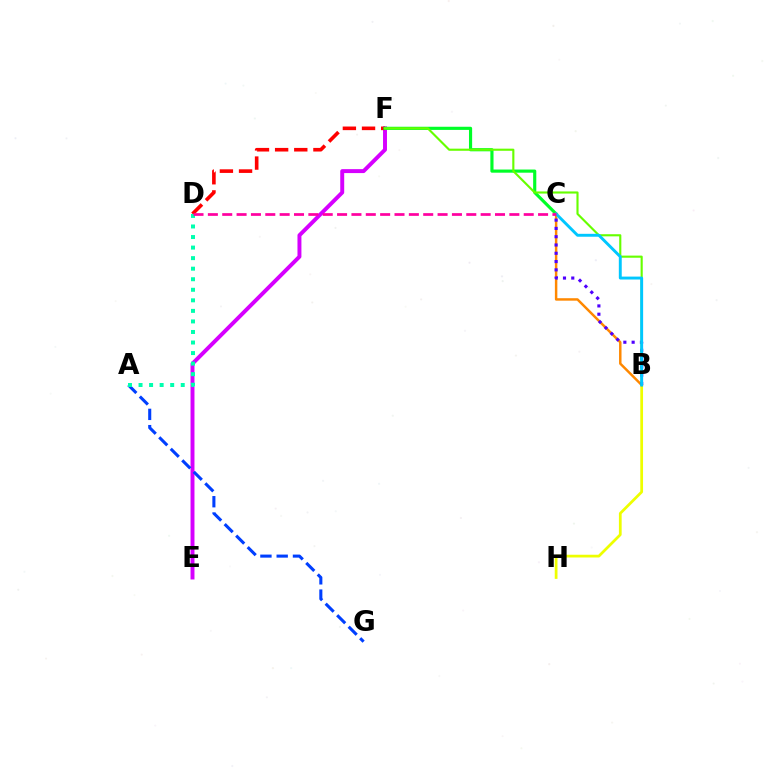{('E', 'F'): [{'color': '#d600ff', 'line_style': 'solid', 'thickness': 2.84}], ('A', 'G'): [{'color': '#003fff', 'line_style': 'dashed', 'thickness': 2.21}], ('B', 'H'): [{'color': '#eeff00', 'line_style': 'solid', 'thickness': 1.98}], ('D', 'F'): [{'color': '#ff0000', 'line_style': 'dashed', 'thickness': 2.6}], ('C', 'F'): [{'color': '#00ff27', 'line_style': 'solid', 'thickness': 2.27}], ('B', 'C'): [{'color': '#ff8800', 'line_style': 'solid', 'thickness': 1.78}, {'color': '#4f00ff', 'line_style': 'dotted', 'thickness': 2.25}, {'color': '#00c7ff', 'line_style': 'solid', 'thickness': 2.1}], ('B', 'F'): [{'color': '#66ff00', 'line_style': 'solid', 'thickness': 1.54}], ('A', 'D'): [{'color': '#00ffaf', 'line_style': 'dotted', 'thickness': 2.87}], ('C', 'D'): [{'color': '#ff00a0', 'line_style': 'dashed', 'thickness': 1.95}]}